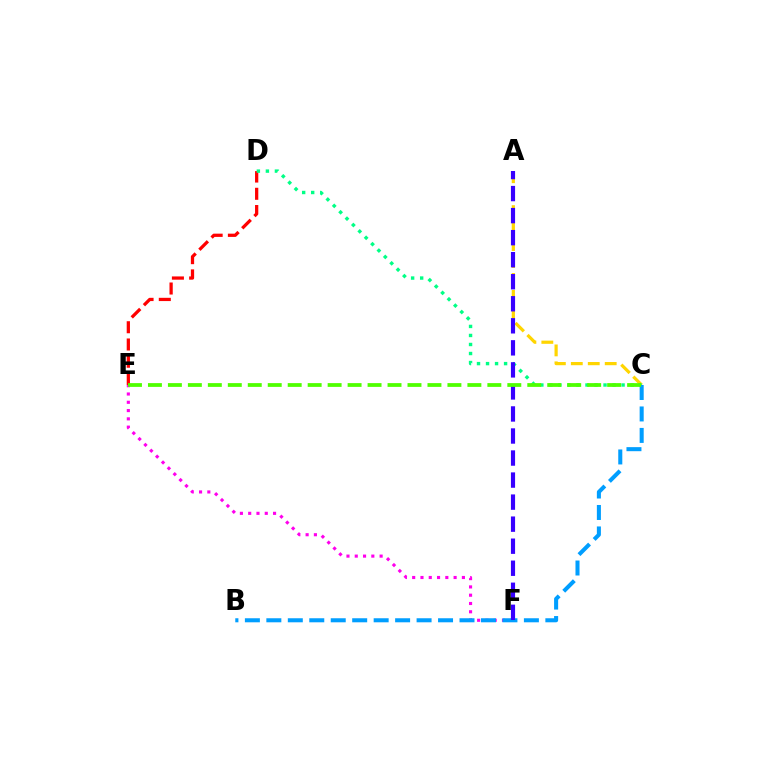{('E', 'F'): [{'color': '#ff00ed', 'line_style': 'dotted', 'thickness': 2.25}], ('D', 'E'): [{'color': '#ff0000', 'line_style': 'dashed', 'thickness': 2.34}], ('A', 'C'): [{'color': '#ffd500', 'line_style': 'dashed', 'thickness': 2.3}], ('C', 'D'): [{'color': '#00ff86', 'line_style': 'dotted', 'thickness': 2.45}], ('B', 'C'): [{'color': '#009eff', 'line_style': 'dashed', 'thickness': 2.92}], ('A', 'F'): [{'color': '#3700ff', 'line_style': 'dashed', 'thickness': 2.99}], ('C', 'E'): [{'color': '#4fff00', 'line_style': 'dashed', 'thickness': 2.71}]}